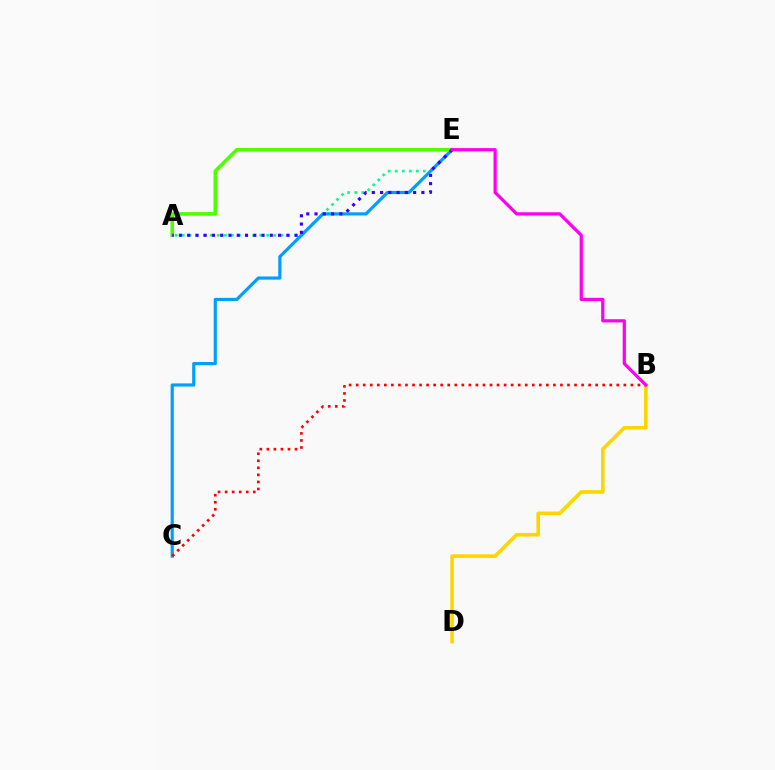{('A', 'E'): [{'color': '#00ff86', 'line_style': 'dotted', 'thickness': 1.91}, {'color': '#4fff00', 'line_style': 'solid', 'thickness': 2.58}, {'color': '#3700ff', 'line_style': 'dotted', 'thickness': 2.25}], ('B', 'D'): [{'color': '#ffd500', 'line_style': 'solid', 'thickness': 2.6}], ('C', 'E'): [{'color': '#009eff', 'line_style': 'solid', 'thickness': 2.29}], ('B', 'C'): [{'color': '#ff0000', 'line_style': 'dotted', 'thickness': 1.91}], ('B', 'E'): [{'color': '#ff00ed', 'line_style': 'solid', 'thickness': 2.32}]}